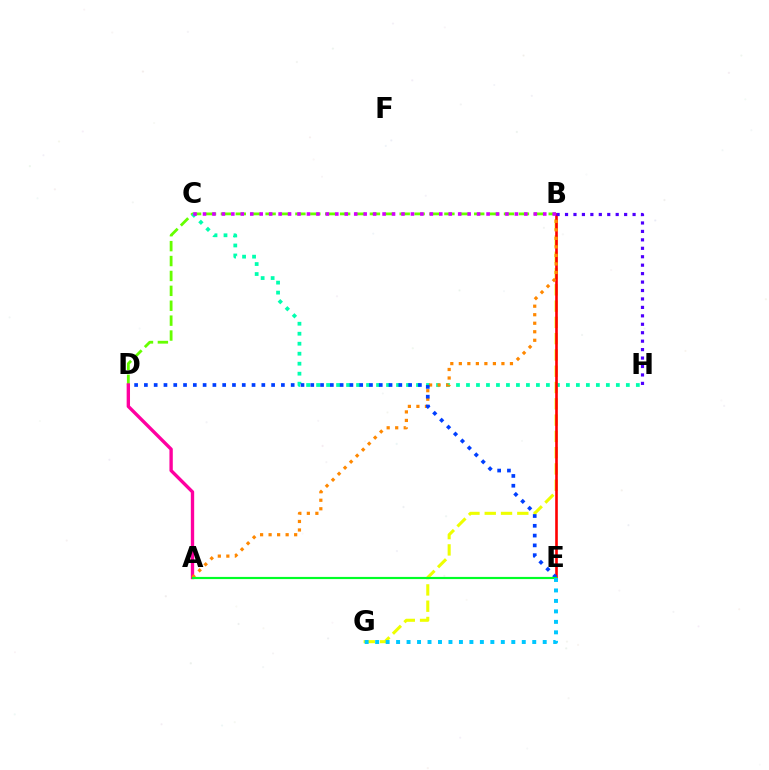{('B', 'G'): [{'color': '#eeff00', 'line_style': 'dashed', 'thickness': 2.21}], ('B', 'D'): [{'color': '#66ff00', 'line_style': 'dashed', 'thickness': 2.02}], ('C', 'H'): [{'color': '#00ffaf', 'line_style': 'dotted', 'thickness': 2.71}], ('A', 'D'): [{'color': '#ff00a0', 'line_style': 'solid', 'thickness': 2.41}], ('B', 'E'): [{'color': '#ff0000', 'line_style': 'solid', 'thickness': 1.89}], ('A', 'B'): [{'color': '#ff8800', 'line_style': 'dotted', 'thickness': 2.31}], ('D', 'E'): [{'color': '#003fff', 'line_style': 'dotted', 'thickness': 2.66}], ('A', 'E'): [{'color': '#00ff27', 'line_style': 'solid', 'thickness': 1.56}], ('B', 'C'): [{'color': '#d600ff', 'line_style': 'dotted', 'thickness': 2.57}], ('B', 'H'): [{'color': '#4f00ff', 'line_style': 'dotted', 'thickness': 2.29}], ('E', 'G'): [{'color': '#00c7ff', 'line_style': 'dotted', 'thickness': 2.85}]}